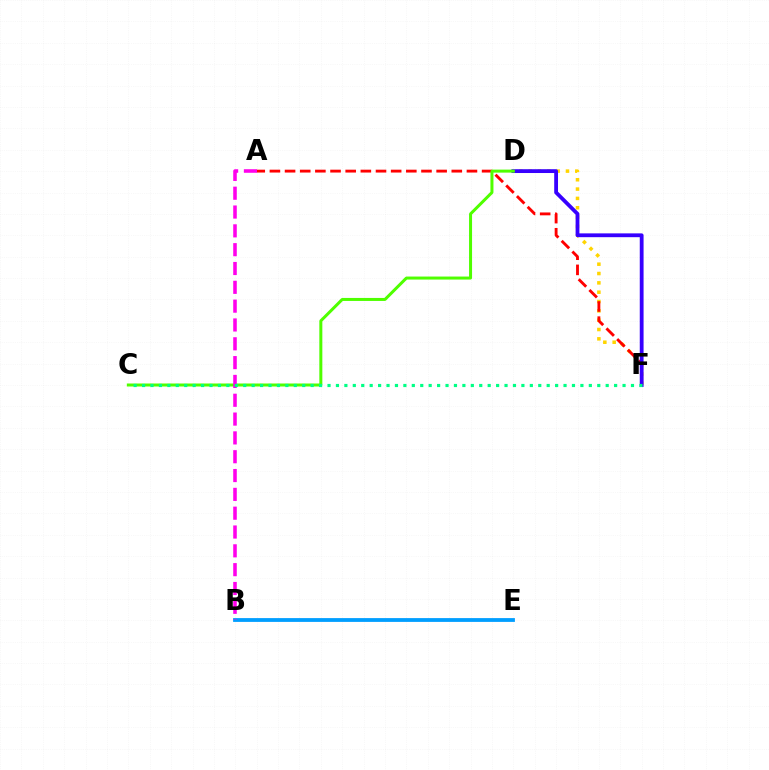{('D', 'F'): [{'color': '#ffd500', 'line_style': 'dotted', 'thickness': 2.54}, {'color': '#3700ff', 'line_style': 'solid', 'thickness': 2.74}], ('A', 'F'): [{'color': '#ff0000', 'line_style': 'dashed', 'thickness': 2.06}], ('C', 'D'): [{'color': '#4fff00', 'line_style': 'solid', 'thickness': 2.17}], ('B', 'E'): [{'color': '#009eff', 'line_style': 'solid', 'thickness': 2.73}], ('A', 'B'): [{'color': '#ff00ed', 'line_style': 'dashed', 'thickness': 2.56}], ('C', 'F'): [{'color': '#00ff86', 'line_style': 'dotted', 'thickness': 2.29}]}